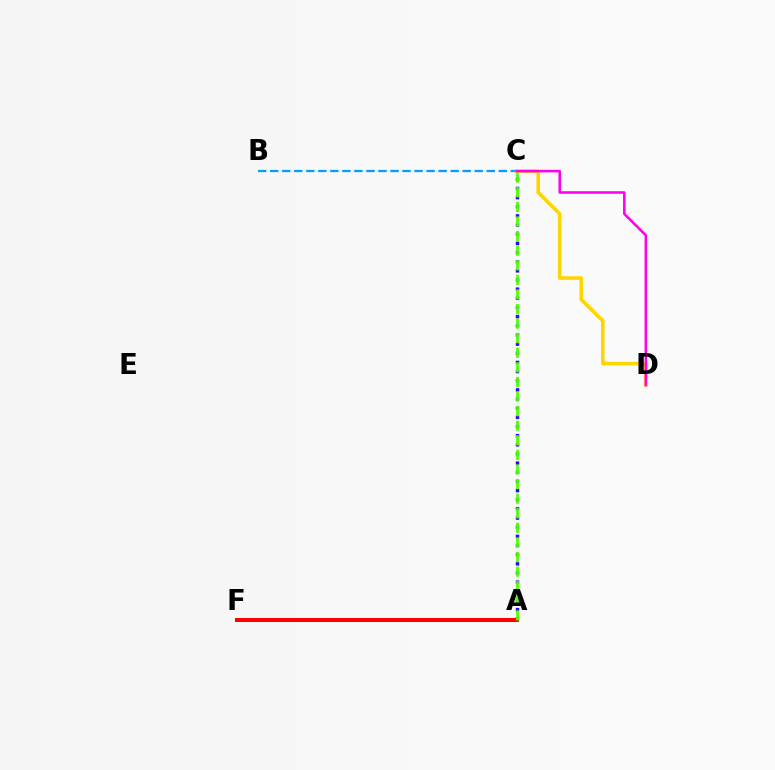{('A', 'F'): [{'color': '#00ff86', 'line_style': 'solid', 'thickness': 2.55}, {'color': '#ff0000', 'line_style': 'solid', 'thickness': 2.87}], ('A', 'C'): [{'color': '#3700ff', 'line_style': 'dotted', 'thickness': 2.49}, {'color': '#4fff00', 'line_style': 'dashed', 'thickness': 1.98}], ('B', 'C'): [{'color': '#009eff', 'line_style': 'dashed', 'thickness': 1.63}], ('C', 'D'): [{'color': '#ffd500', 'line_style': 'solid', 'thickness': 2.58}, {'color': '#ff00ed', 'line_style': 'solid', 'thickness': 1.83}]}